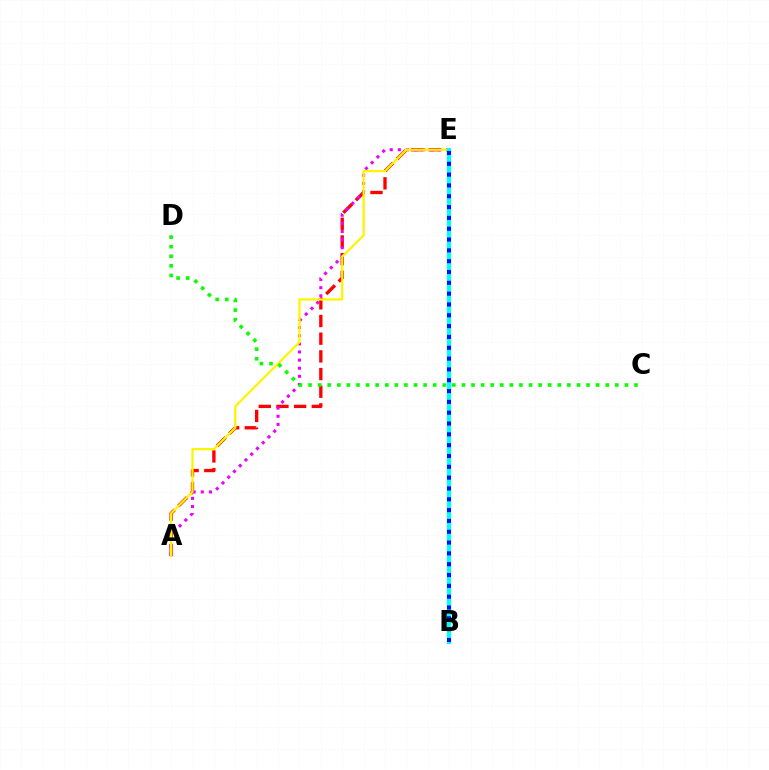{('A', 'E'): [{'color': '#ff0000', 'line_style': 'dashed', 'thickness': 2.4}, {'color': '#ee00ff', 'line_style': 'dotted', 'thickness': 2.21}, {'color': '#fcf500', 'line_style': 'solid', 'thickness': 1.64}], ('C', 'D'): [{'color': '#08ff00', 'line_style': 'dotted', 'thickness': 2.6}], ('B', 'E'): [{'color': '#00fff6', 'line_style': 'solid', 'thickness': 2.96}, {'color': '#0010ff', 'line_style': 'dotted', 'thickness': 2.94}]}